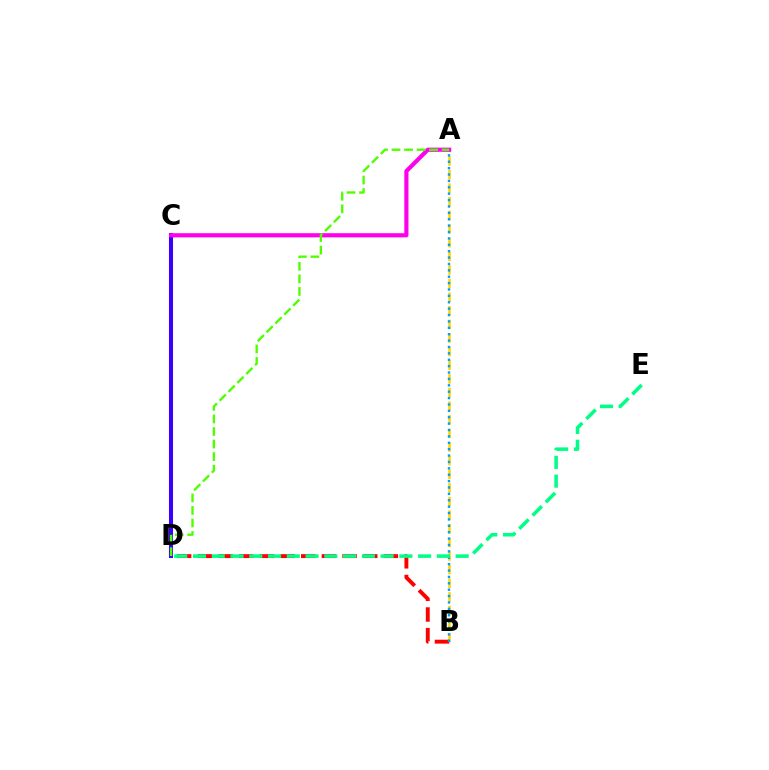{('C', 'D'): [{'color': '#3700ff', 'line_style': 'solid', 'thickness': 2.92}], ('A', 'B'): [{'color': '#ffd500', 'line_style': 'dashed', 'thickness': 1.85}, {'color': '#009eff', 'line_style': 'dotted', 'thickness': 1.74}], ('A', 'C'): [{'color': '#ff00ed', 'line_style': 'solid', 'thickness': 2.99}], ('B', 'D'): [{'color': '#ff0000', 'line_style': 'dashed', 'thickness': 2.81}], ('D', 'E'): [{'color': '#00ff86', 'line_style': 'dashed', 'thickness': 2.55}], ('A', 'D'): [{'color': '#4fff00', 'line_style': 'dashed', 'thickness': 1.7}]}